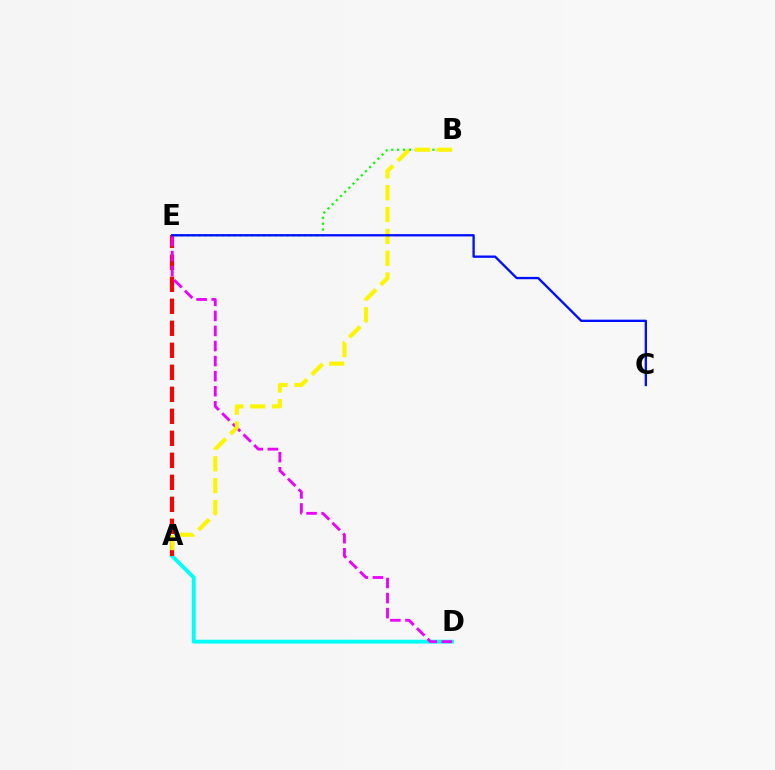{('A', 'D'): [{'color': '#00fff6', 'line_style': 'solid', 'thickness': 2.78}], ('A', 'E'): [{'color': '#ff0000', 'line_style': 'dashed', 'thickness': 2.99}], ('B', 'E'): [{'color': '#08ff00', 'line_style': 'dotted', 'thickness': 1.59}], ('D', 'E'): [{'color': '#ee00ff', 'line_style': 'dashed', 'thickness': 2.05}], ('A', 'B'): [{'color': '#fcf500', 'line_style': 'dashed', 'thickness': 2.97}], ('C', 'E'): [{'color': '#0010ff', 'line_style': 'solid', 'thickness': 1.69}]}